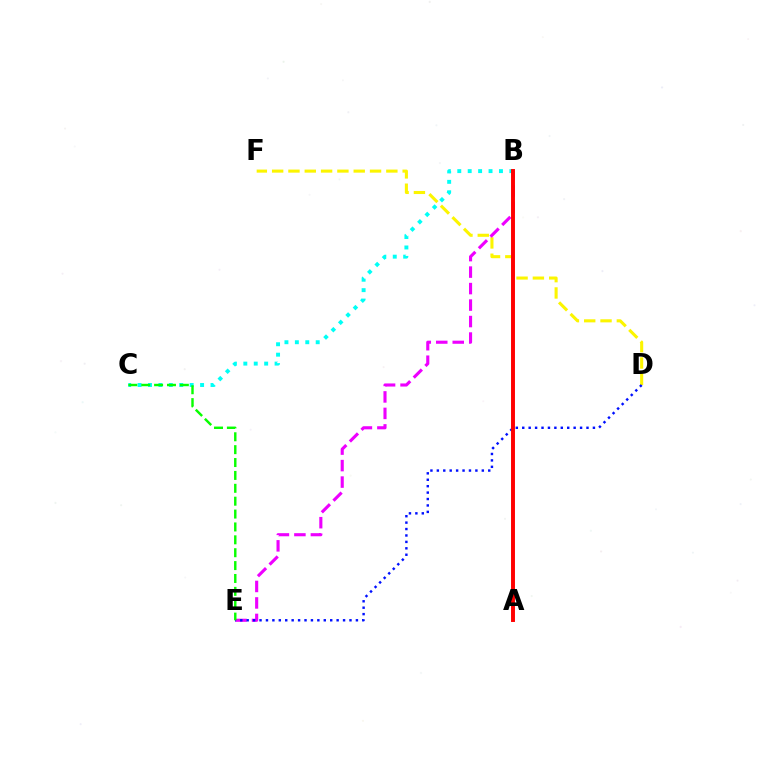{('D', 'F'): [{'color': '#fcf500', 'line_style': 'dashed', 'thickness': 2.22}], ('B', 'E'): [{'color': '#ee00ff', 'line_style': 'dashed', 'thickness': 2.24}], ('B', 'C'): [{'color': '#00fff6', 'line_style': 'dotted', 'thickness': 2.83}], ('D', 'E'): [{'color': '#0010ff', 'line_style': 'dotted', 'thickness': 1.75}], ('C', 'E'): [{'color': '#08ff00', 'line_style': 'dashed', 'thickness': 1.75}], ('A', 'B'): [{'color': '#ff0000', 'line_style': 'solid', 'thickness': 2.83}]}